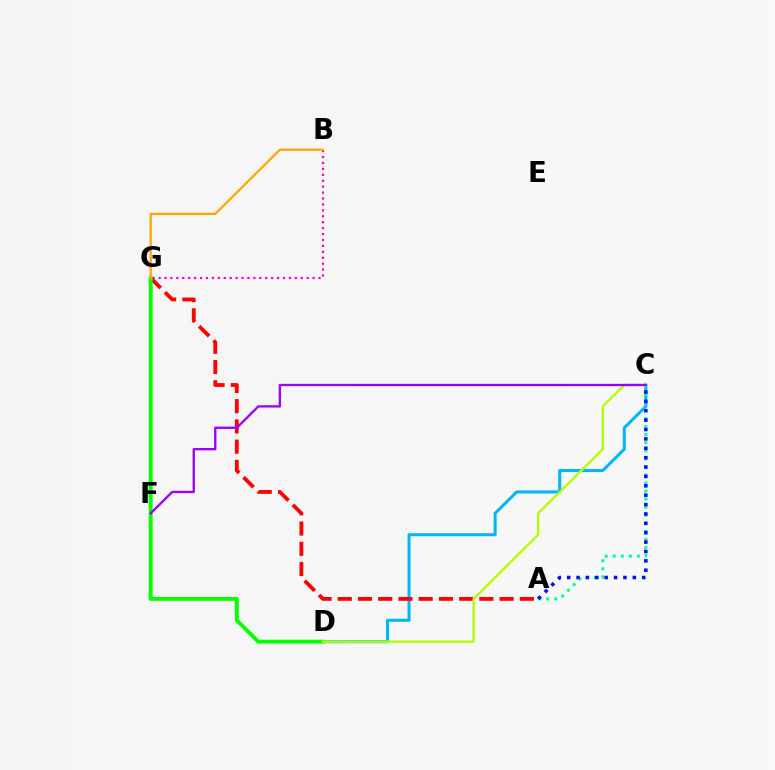{('C', 'D'): [{'color': '#00b5ff', 'line_style': 'solid', 'thickness': 2.19}, {'color': '#b3ff00', 'line_style': 'solid', 'thickness': 1.71}], ('A', 'G'): [{'color': '#ff0000', 'line_style': 'dashed', 'thickness': 2.75}], ('B', 'G'): [{'color': '#ff00bd', 'line_style': 'dotted', 'thickness': 1.61}, {'color': '#ffa500', 'line_style': 'solid', 'thickness': 1.61}], ('D', 'G'): [{'color': '#08ff00', 'line_style': 'solid', 'thickness': 2.81}], ('A', 'C'): [{'color': '#00ff9d', 'line_style': 'dotted', 'thickness': 2.19}, {'color': '#0010ff', 'line_style': 'dotted', 'thickness': 2.55}], ('C', 'F'): [{'color': '#9b00ff', 'line_style': 'solid', 'thickness': 1.68}]}